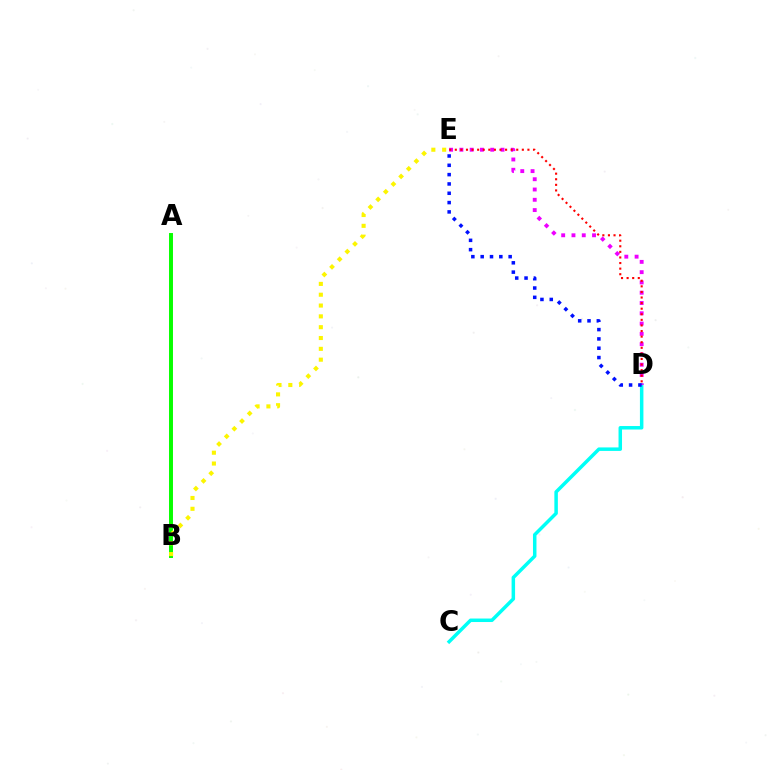{('C', 'D'): [{'color': '#00fff6', 'line_style': 'solid', 'thickness': 2.52}], ('A', 'B'): [{'color': '#08ff00', 'line_style': 'solid', 'thickness': 2.85}], ('B', 'E'): [{'color': '#fcf500', 'line_style': 'dotted', 'thickness': 2.94}], ('D', 'E'): [{'color': '#ee00ff', 'line_style': 'dotted', 'thickness': 2.79}, {'color': '#0010ff', 'line_style': 'dotted', 'thickness': 2.53}, {'color': '#ff0000', 'line_style': 'dotted', 'thickness': 1.52}]}